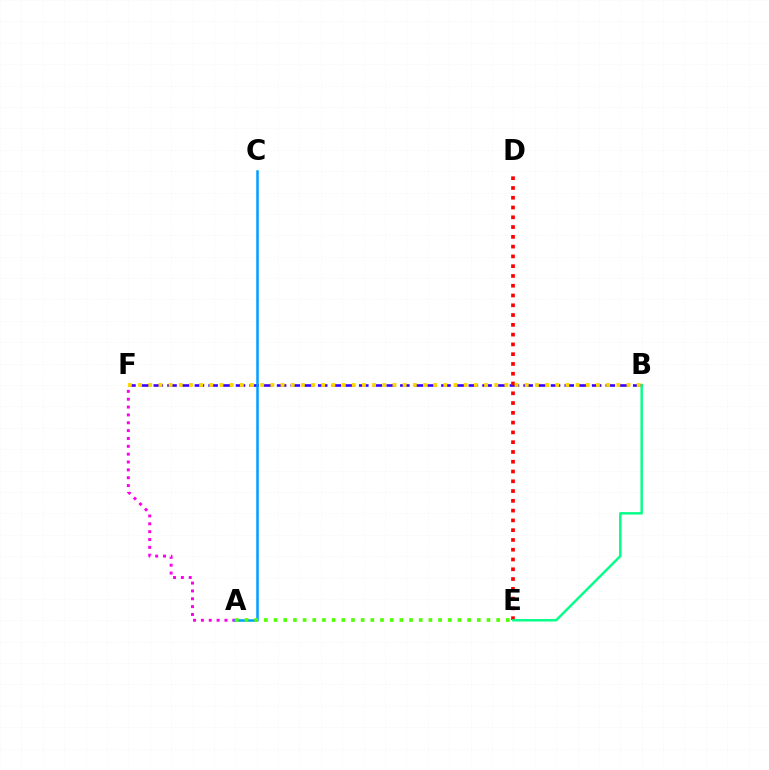{('B', 'F'): [{'color': '#3700ff', 'line_style': 'dashed', 'thickness': 1.86}, {'color': '#ffd500', 'line_style': 'dotted', 'thickness': 2.76}], ('A', 'F'): [{'color': '#ff00ed', 'line_style': 'dotted', 'thickness': 2.13}], ('D', 'E'): [{'color': '#ff0000', 'line_style': 'dotted', 'thickness': 2.66}], ('B', 'E'): [{'color': '#00ff86', 'line_style': 'solid', 'thickness': 1.74}], ('A', 'C'): [{'color': '#009eff', 'line_style': 'solid', 'thickness': 1.8}], ('A', 'E'): [{'color': '#4fff00', 'line_style': 'dotted', 'thickness': 2.63}]}